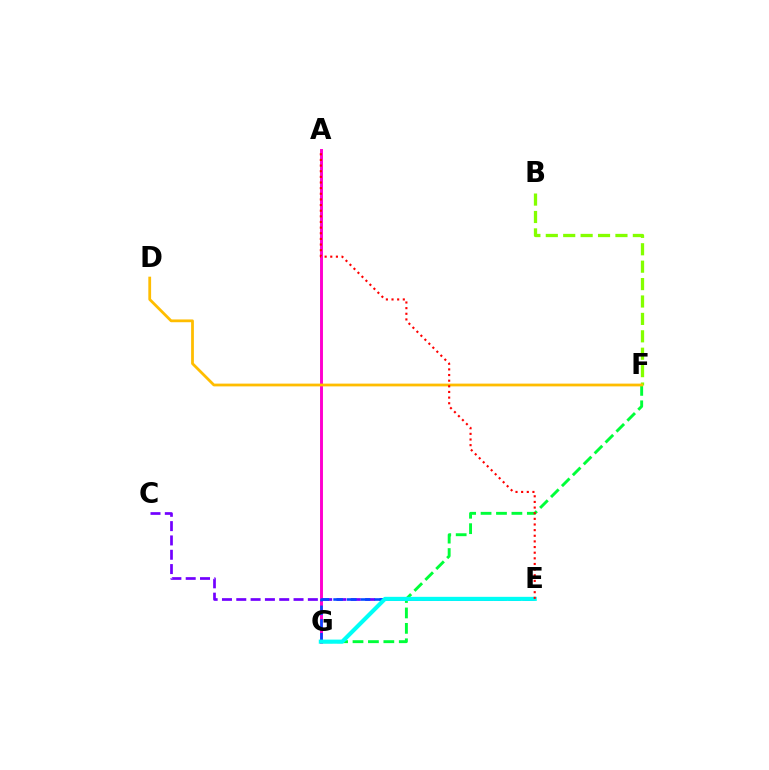{('F', 'G'): [{'color': '#00ff39', 'line_style': 'dashed', 'thickness': 2.1}], ('B', 'F'): [{'color': '#84ff00', 'line_style': 'dashed', 'thickness': 2.37}], ('A', 'G'): [{'color': '#ff00cf', 'line_style': 'solid', 'thickness': 2.11}], ('D', 'F'): [{'color': '#ffbd00', 'line_style': 'solid', 'thickness': 2.0}], ('C', 'E'): [{'color': '#7200ff', 'line_style': 'dashed', 'thickness': 1.94}], ('E', 'G'): [{'color': '#004bff', 'line_style': 'dashed', 'thickness': 1.86}, {'color': '#00fff6', 'line_style': 'solid', 'thickness': 2.96}], ('A', 'E'): [{'color': '#ff0000', 'line_style': 'dotted', 'thickness': 1.53}]}